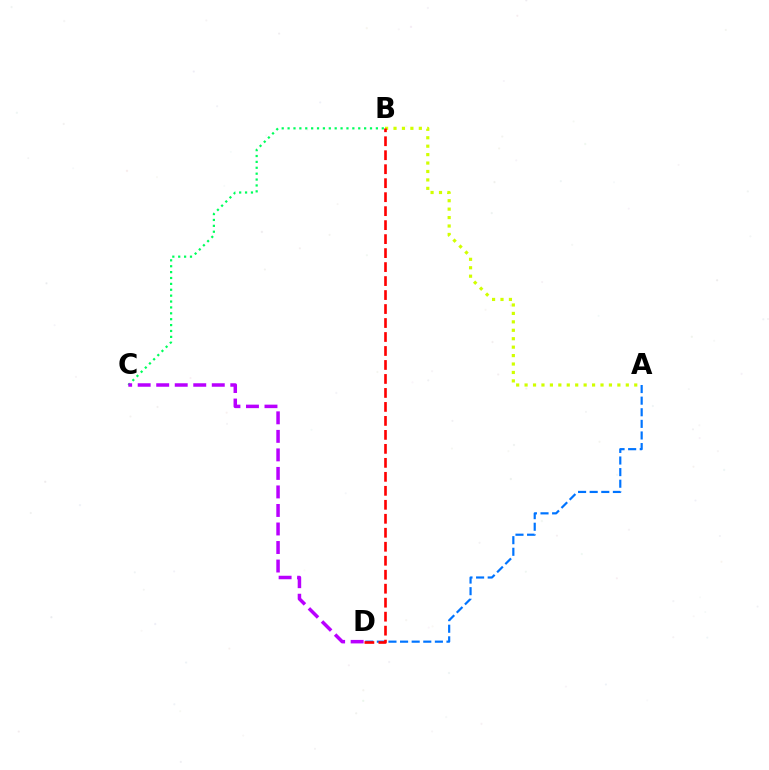{('A', 'D'): [{'color': '#0074ff', 'line_style': 'dashed', 'thickness': 1.58}], ('A', 'B'): [{'color': '#d1ff00', 'line_style': 'dotted', 'thickness': 2.29}], ('B', 'D'): [{'color': '#ff0000', 'line_style': 'dashed', 'thickness': 1.9}], ('B', 'C'): [{'color': '#00ff5c', 'line_style': 'dotted', 'thickness': 1.6}], ('C', 'D'): [{'color': '#b900ff', 'line_style': 'dashed', 'thickness': 2.52}]}